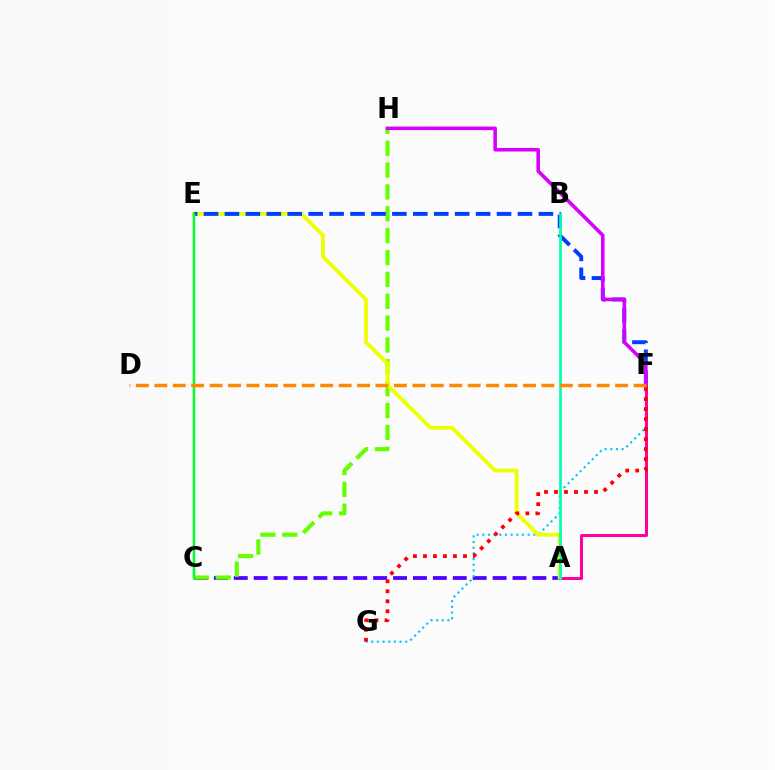{('A', 'C'): [{'color': '#4f00ff', 'line_style': 'dashed', 'thickness': 2.7}], ('F', 'G'): [{'color': '#00c7ff', 'line_style': 'dotted', 'thickness': 1.54}, {'color': '#ff0000', 'line_style': 'dotted', 'thickness': 2.72}], ('A', 'F'): [{'color': '#ff00a0', 'line_style': 'solid', 'thickness': 2.16}], ('C', 'H'): [{'color': '#66ff00', 'line_style': 'dashed', 'thickness': 2.97}], ('A', 'E'): [{'color': '#eeff00', 'line_style': 'solid', 'thickness': 2.73}], ('E', 'F'): [{'color': '#003fff', 'line_style': 'dashed', 'thickness': 2.84}], ('C', 'E'): [{'color': '#00ff27', 'line_style': 'solid', 'thickness': 1.79}], ('F', 'H'): [{'color': '#d600ff', 'line_style': 'solid', 'thickness': 2.58}], ('A', 'B'): [{'color': '#00ffaf', 'line_style': 'solid', 'thickness': 1.94}], ('D', 'F'): [{'color': '#ff8800', 'line_style': 'dashed', 'thickness': 2.5}]}